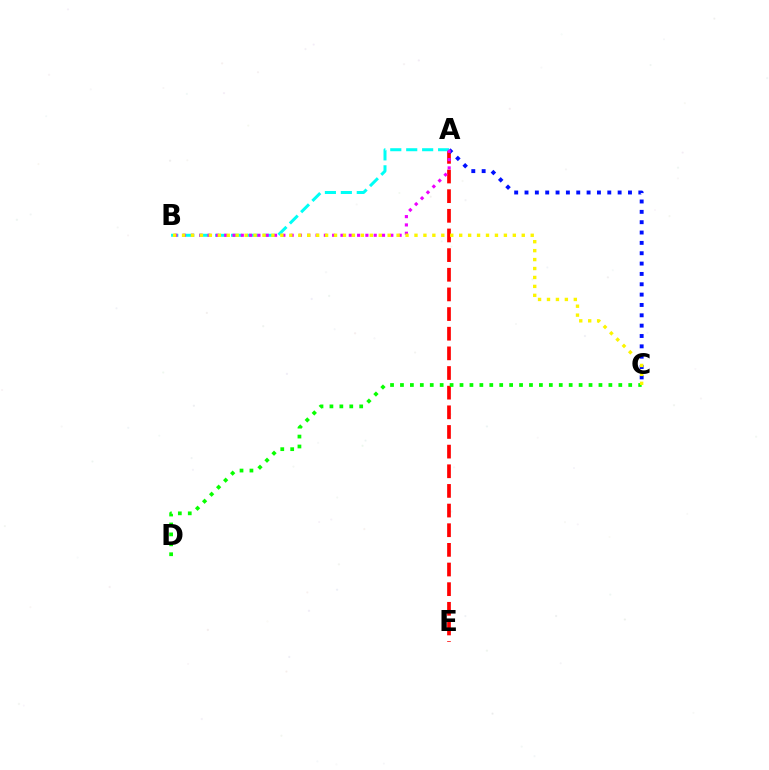{('A', 'E'): [{'color': '#ff0000', 'line_style': 'dashed', 'thickness': 2.67}], ('A', 'C'): [{'color': '#0010ff', 'line_style': 'dotted', 'thickness': 2.81}], ('A', 'B'): [{'color': '#00fff6', 'line_style': 'dashed', 'thickness': 2.17}, {'color': '#ee00ff', 'line_style': 'dotted', 'thickness': 2.26}], ('C', 'D'): [{'color': '#08ff00', 'line_style': 'dotted', 'thickness': 2.7}], ('B', 'C'): [{'color': '#fcf500', 'line_style': 'dotted', 'thickness': 2.43}]}